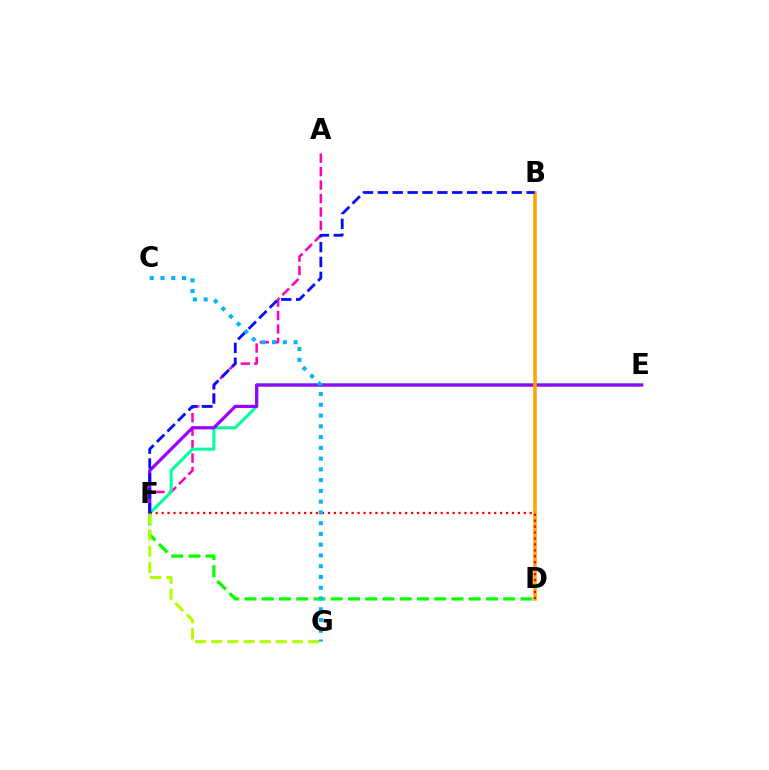{('A', 'F'): [{'color': '#ff00bd', 'line_style': 'dashed', 'thickness': 1.83}], ('D', 'F'): [{'color': '#08ff00', 'line_style': 'dashed', 'thickness': 2.34}, {'color': '#ff0000', 'line_style': 'dotted', 'thickness': 1.61}], ('E', 'F'): [{'color': '#00ff9d', 'line_style': 'solid', 'thickness': 2.2}, {'color': '#9b00ff', 'line_style': 'solid', 'thickness': 2.3}], ('B', 'D'): [{'color': '#ffa500', 'line_style': 'solid', 'thickness': 2.55}], ('F', 'G'): [{'color': '#b3ff00', 'line_style': 'dashed', 'thickness': 2.19}], ('B', 'F'): [{'color': '#0010ff', 'line_style': 'dashed', 'thickness': 2.02}], ('C', 'G'): [{'color': '#00b5ff', 'line_style': 'dotted', 'thickness': 2.92}]}